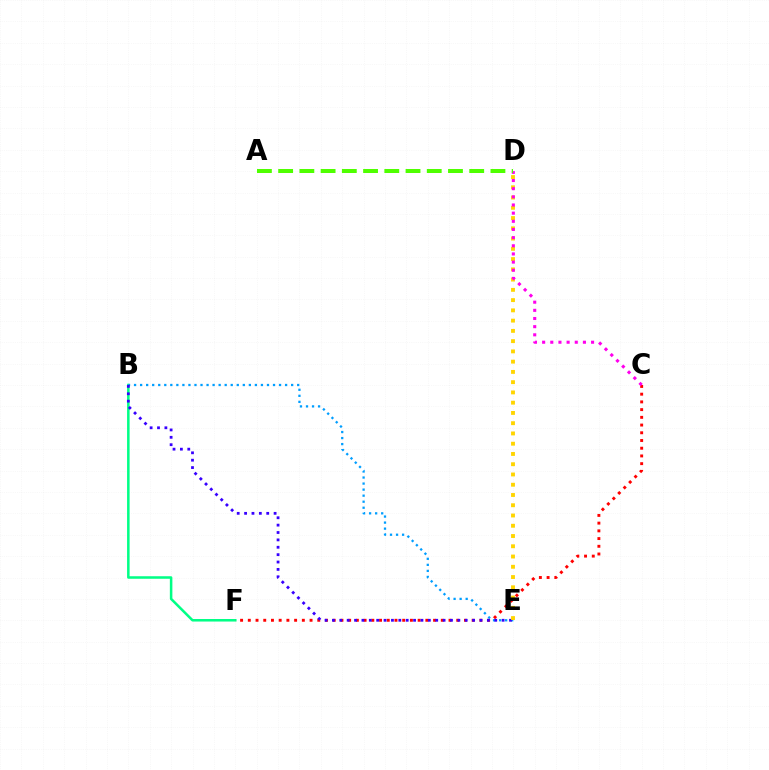{('B', 'F'): [{'color': '#00ff86', 'line_style': 'solid', 'thickness': 1.82}], ('C', 'F'): [{'color': '#ff0000', 'line_style': 'dotted', 'thickness': 2.1}], ('B', 'E'): [{'color': '#009eff', 'line_style': 'dotted', 'thickness': 1.64}, {'color': '#3700ff', 'line_style': 'dotted', 'thickness': 2.0}], ('D', 'E'): [{'color': '#ffd500', 'line_style': 'dotted', 'thickness': 2.79}], ('C', 'D'): [{'color': '#ff00ed', 'line_style': 'dotted', 'thickness': 2.22}], ('A', 'D'): [{'color': '#4fff00', 'line_style': 'dashed', 'thickness': 2.88}]}